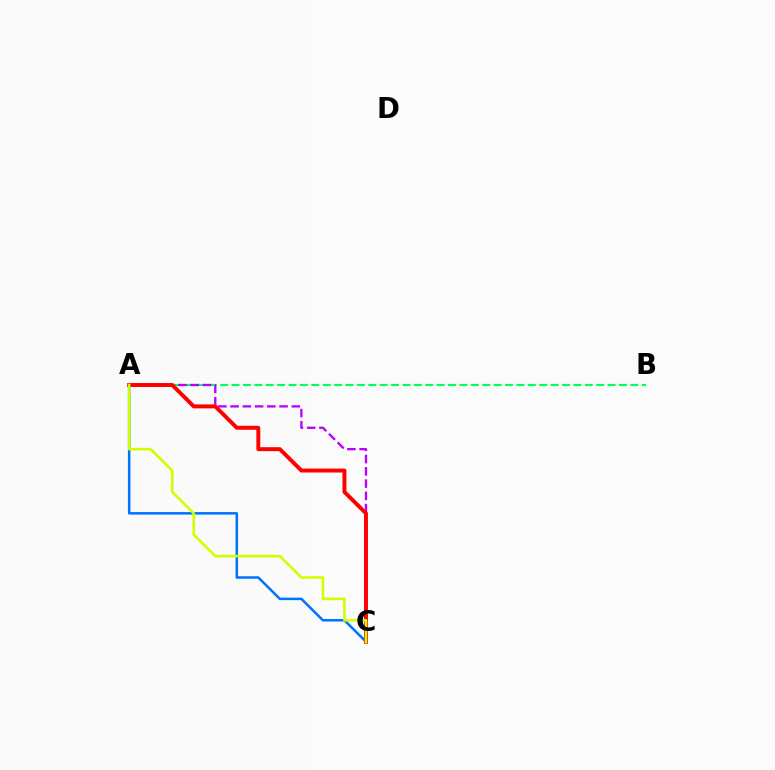{('A', 'C'): [{'color': '#0074ff', 'line_style': 'solid', 'thickness': 1.82}, {'color': '#b900ff', 'line_style': 'dashed', 'thickness': 1.66}, {'color': '#ff0000', 'line_style': 'solid', 'thickness': 2.85}, {'color': '#d1ff00', 'line_style': 'solid', 'thickness': 1.89}], ('A', 'B'): [{'color': '#00ff5c', 'line_style': 'dashed', 'thickness': 1.55}]}